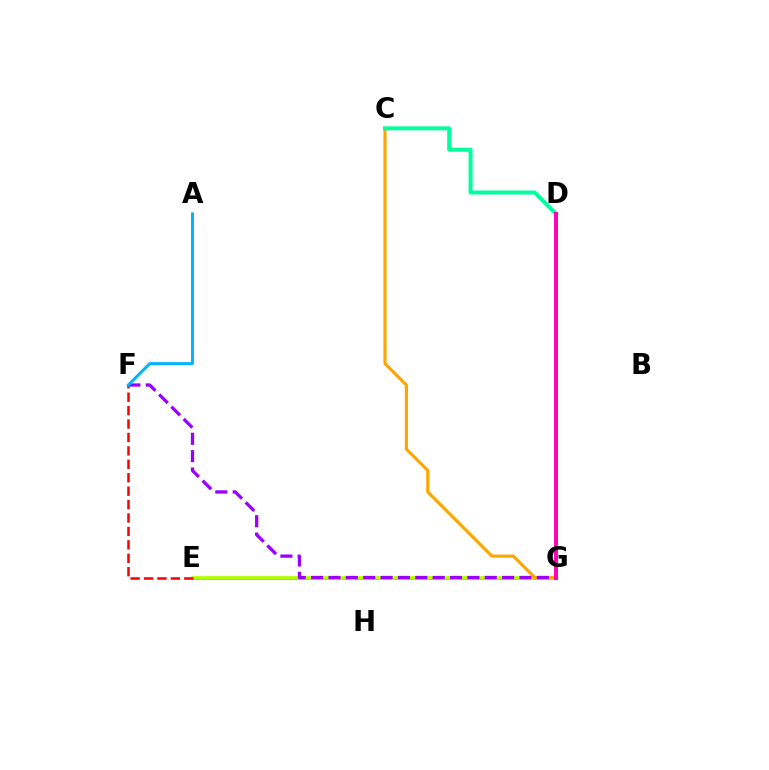{('E', 'G'): [{'color': '#0010ff', 'line_style': 'solid', 'thickness': 2.07}, {'color': '#b3ff00', 'line_style': 'solid', 'thickness': 2.71}], ('C', 'G'): [{'color': '#ffa500', 'line_style': 'solid', 'thickness': 2.26}], ('D', 'G'): [{'color': '#08ff00', 'line_style': 'solid', 'thickness': 2.36}, {'color': '#ff00bd', 'line_style': 'solid', 'thickness': 2.84}], ('F', 'G'): [{'color': '#9b00ff', 'line_style': 'dashed', 'thickness': 2.36}], ('E', 'F'): [{'color': '#ff0000', 'line_style': 'dashed', 'thickness': 1.82}], ('C', 'D'): [{'color': '#00ff9d', 'line_style': 'solid', 'thickness': 2.86}], ('A', 'F'): [{'color': '#00b5ff', 'line_style': 'solid', 'thickness': 2.13}]}